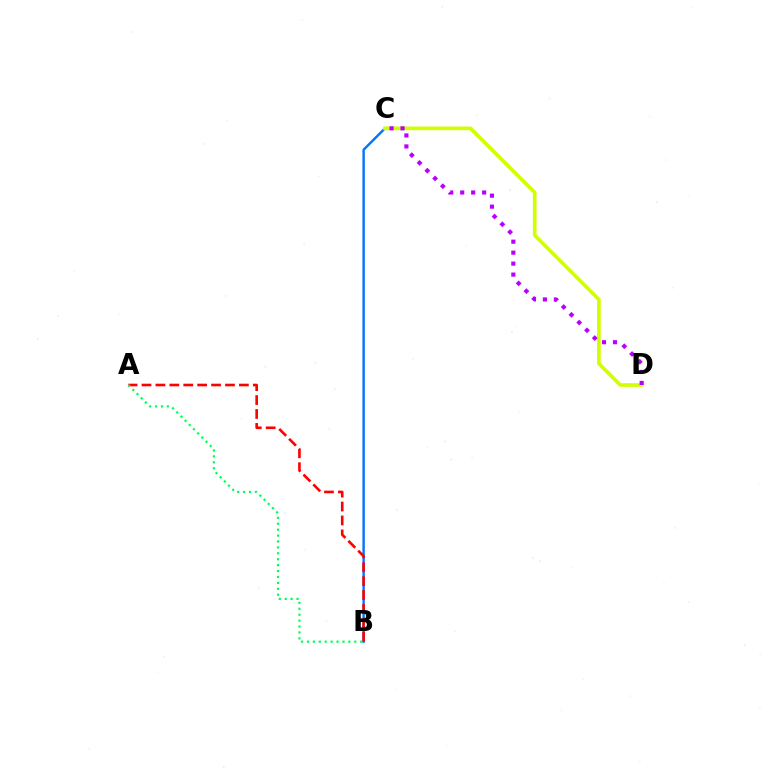{('B', 'C'): [{'color': '#0074ff', 'line_style': 'solid', 'thickness': 1.73}], ('C', 'D'): [{'color': '#d1ff00', 'line_style': 'solid', 'thickness': 2.64}, {'color': '#b900ff', 'line_style': 'dotted', 'thickness': 2.98}], ('A', 'B'): [{'color': '#ff0000', 'line_style': 'dashed', 'thickness': 1.89}, {'color': '#00ff5c', 'line_style': 'dotted', 'thickness': 1.61}]}